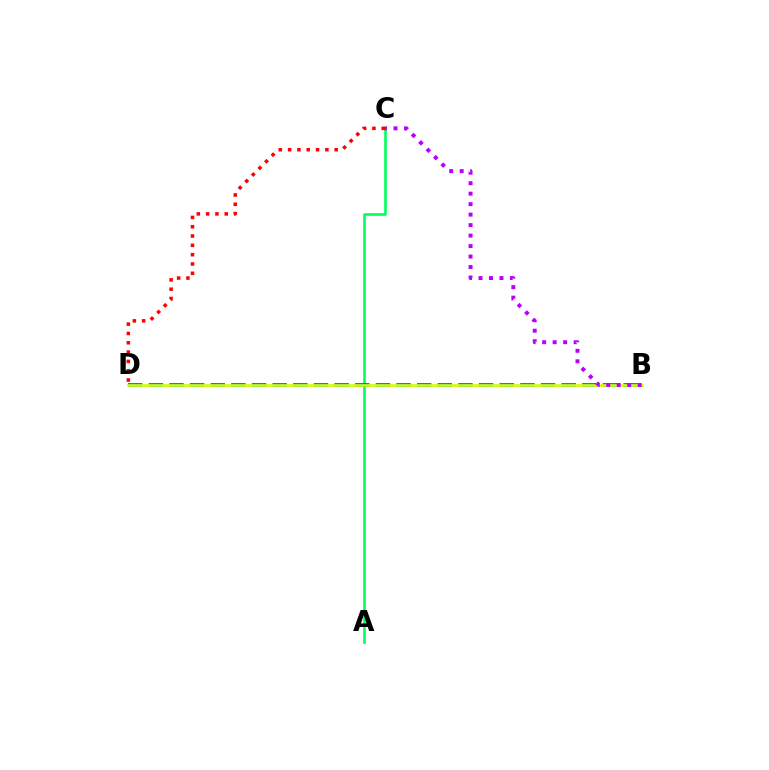{('A', 'C'): [{'color': '#00ff5c', 'line_style': 'solid', 'thickness': 1.88}], ('C', 'D'): [{'color': '#ff0000', 'line_style': 'dotted', 'thickness': 2.53}], ('B', 'D'): [{'color': '#0074ff', 'line_style': 'dashed', 'thickness': 2.8}, {'color': '#d1ff00', 'line_style': 'solid', 'thickness': 1.91}], ('B', 'C'): [{'color': '#b900ff', 'line_style': 'dotted', 'thickness': 2.85}]}